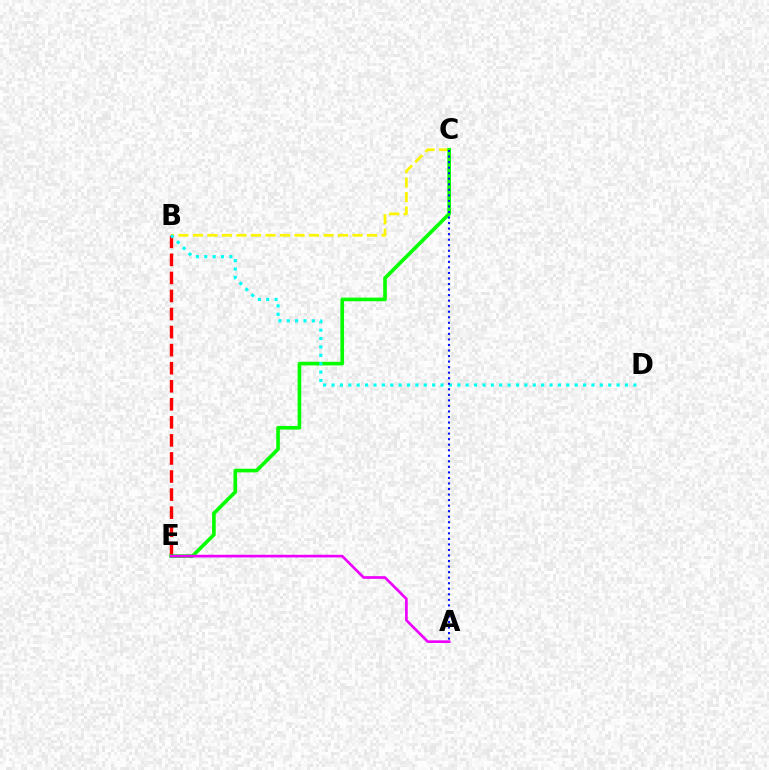{('B', 'C'): [{'color': '#fcf500', 'line_style': 'dashed', 'thickness': 1.97}], ('B', 'E'): [{'color': '#ff0000', 'line_style': 'dashed', 'thickness': 2.45}], ('C', 'E'): [{'color': '#08ff00', 'line_style': 'solid', 'thickness': 2.62}], ('B', 'D'): [{'color': '#00fff6', 'line_style': 'dotted', 'thickness': 2.28}], ('A', 'C'): [{'color': '#0010ff', 'line_style': 'dotted', 'thickness': 1.51}], ('A', 'E'): [{'color': '#ee00ff', 'line_style': 'solid', 'thickness': 1.92}]}